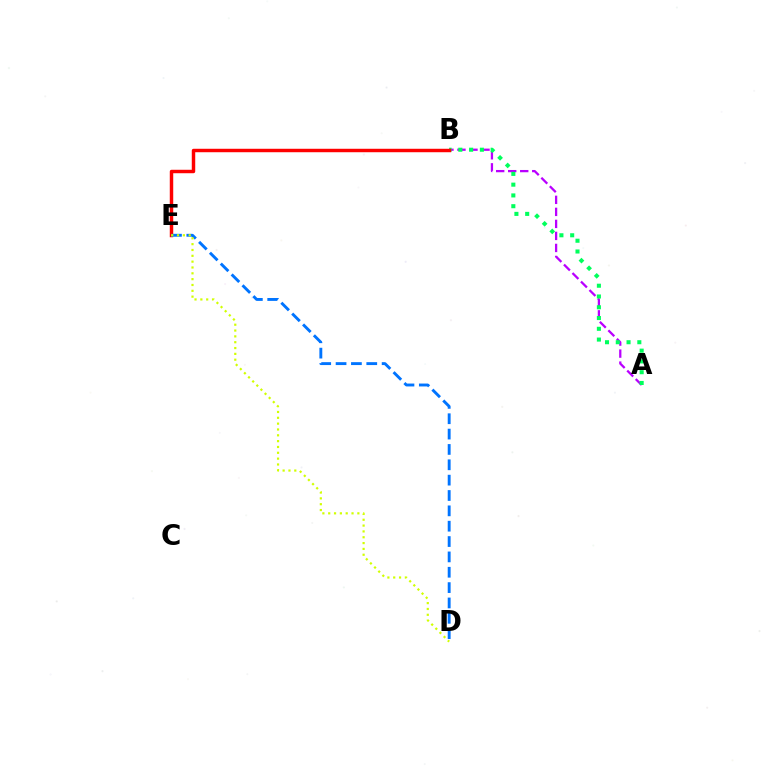{('A', 'B'): [{'color': '#b900ff', 'line_style': 'dashed', 'thickness': 1.63}, {'color': '#00ff5c', 'line_style': 'dotted', 'thickness': 2.93}], ('B', 'E'): [{'color': '#ff0000', 'line_style': 'solid', 'thickness': 2.48}], ('D', 'E'): [{'color': '#0074ff', 'line_style': 'dashed', 'thickness': 2.09}, {'color': '#d1ff00', 'line_style': 'dotted', 'thickness': 1.58}]}